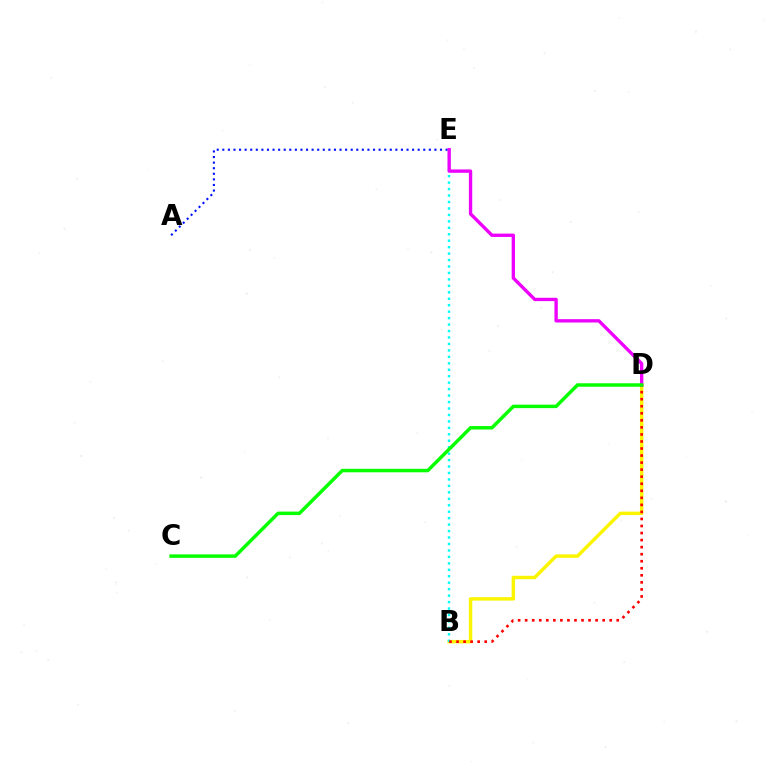{('B', 'D'): [{'color': '#fcf500', 'line_style': 'solid', 'thickness': 2.47}, {'color': '#ff0000', 'line_style': 'dotted', 'thickness': 1.91}], ('B', 'E'): [{'color': '#00fff6', 'line_style': 'dotted', 'thickness': 1.75}], ('A', 'E'): [{'color': '#0010ff', 'line_style': 'dotted', 'thickness': 1.52}], ('D', 'E'): [{'color': '#ee00ff', 'line_style': 'solid', 'thickness': 2.41}], ('C', 'D'): [{'color': '#08ff00', 'line_style': 'solid', 'thickness': 2.5}]}